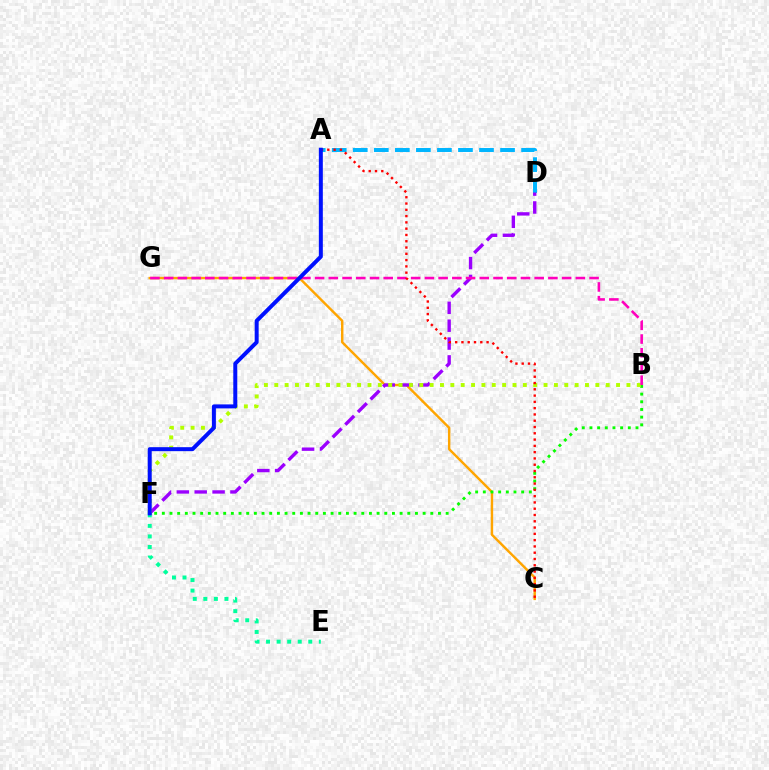{('C', 'G'): [{'color': '#ffa500', 'line_style': 'solid', 'thickness': 1.75}], ('A', 'D'): [{'color': '#00b5ff', 'line_style': 'dashed', 'thickness': 2.86}], ('B', 'F'): [{'color': '#08ff00', 'line_style': 'dotted', 'thickness': 2.08}, {'color': '#b3ff00', 'line_style': 'dotted', 'thickness': 2.81}], ('D', 'F'): [{'color': '#9b00ff', 'line_style': 'dashed', 'thickness': 2.43}], ('B', 'G'): [{'color': '#ff00bd', 'line_style': 'dashed', 'thickness': 1.86}], ('E', 'F'): [{'color': '#00ff9d', 'line_style': 'dotted', 'thickness': 2.87}], ('A', 'C'): [{'color': '#ff0000', 'line_style': 'dotted', 'thickness': 1.71}], ('A', 'F'): [{'color': '#0010ff', 'line_style': 'solid', 'thickness': 2.87}]}